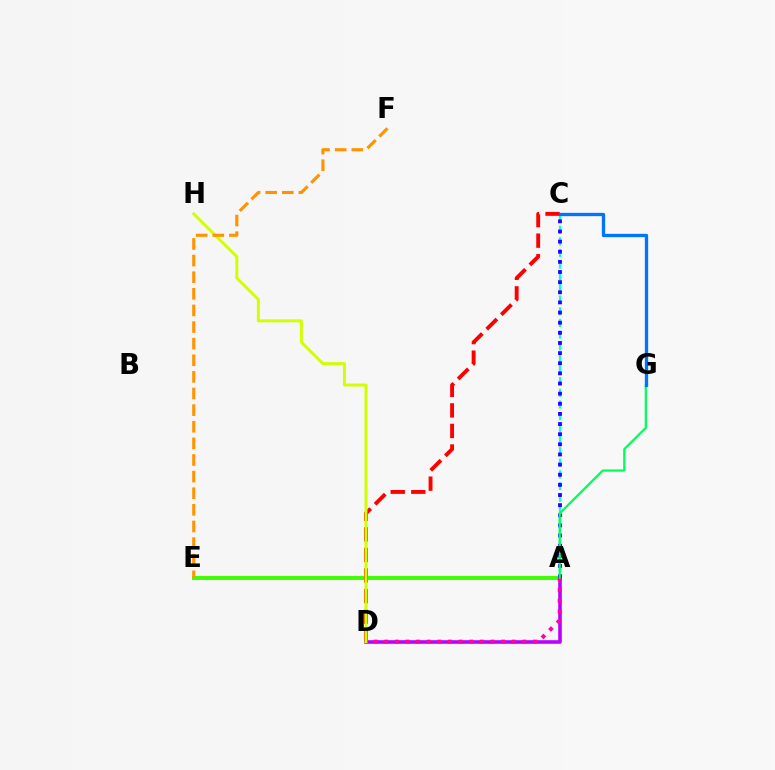{('A', 'E'): [{'color': '#3dff00', 'line_style': 'solid', 'thickness': 2.84}], ('A', 'D'): [{'color': '#b900ff', 'line_style': 'solid', 'thickness': 2.58}, {'color': '#ff00ac', 'line_style': 'dotted', 'thickness': 2.89}], ('A', 'C'): [{'color': '#00fff6', 'line_style': 'dashed', 'thickness': 1.58}, {'color': '#2500ff', 'line_style': 'dotted', 'thickness': 2.75}], ('A', 'G'): [{'color': '#00ff5c', 'line_style': 'solid', 'thickness': 1.64}], ('C', 'D'): [{'color': '#ff0000', 'line_style': 'dashed', 'thickness': 2.79}], ('C', 'G'): [{'color': '#0074ff', 'line_style': 'solid', 'thickness': 2.39}], ('D', 'H'): [{'color': '#d1ff00', 'line_style': 'solid', 'thickness': 2.13}], ('E', 'F'): [{'color': '#ff9400', 'line_style': 'dashed', 'thickness': 2.26}]}